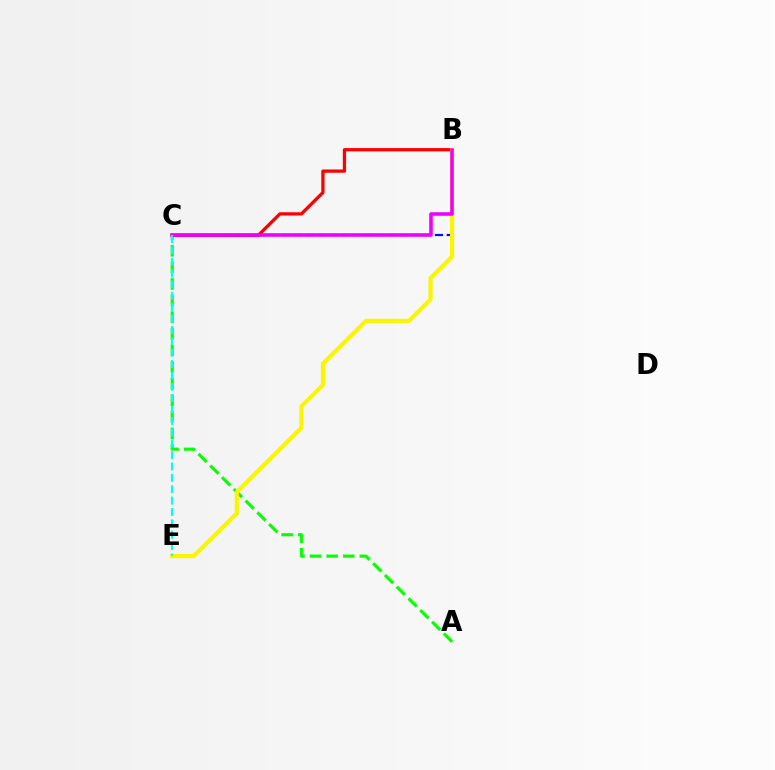{('B', 'C'): [{'color': '#0010ff', 'line_style': 'dashed', 'thickness': 1.59}, {'color': '#ff0000', 'line_style': 'solid', 'thickness': 2.35}, {'color': '#ee00ff', 'line_style': 'solid', 'thickness': 2.56}], ('A', 'C'): [{'color': '#08ff00', 'line_style': 'dashed', 'thickness': 2.26}], ('B', 'E'): [{'color': '#fcf500', 'line_style': 'solid', 'thickness': 3.0}], ('C', 'E'): [{'color': '#00fff6', 'line_style': 'dashed', 'thickness': 1.55}]}